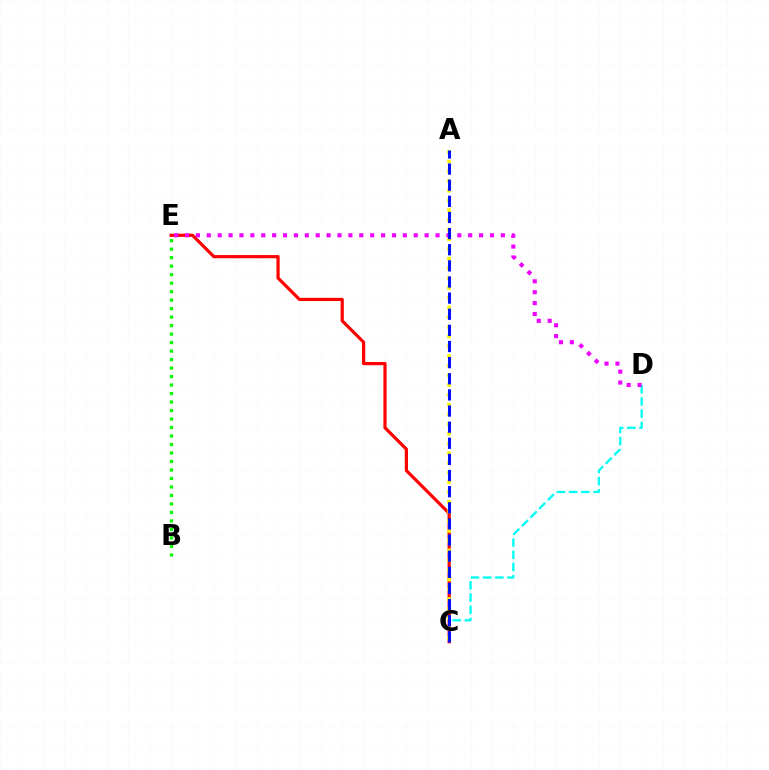{('C', 'D'): [{'color': '#00fff6', 'line_style': 'dashed', 'thickness': 1.66}], ('C', 'E'): [{'color': '#ff0000', 'line_style': 'solid', 'thickness': 2.3}], ('A', 'C'): [{'color': '#fcf500', 'line_style': 'dotted', 'thickness': 2.64}, {'color': '#0010ff', 'line_style': 'dashed', 'thickness': 2.19}], ('D', 'E'): [{'color': '#ee00ff', 'line_style': 'dotted', 'thickness': 2.96}], ('B', 'E'): [{'color': '#08ff00', 'line_style': 'dotted', 'thickness': 2.31}]}